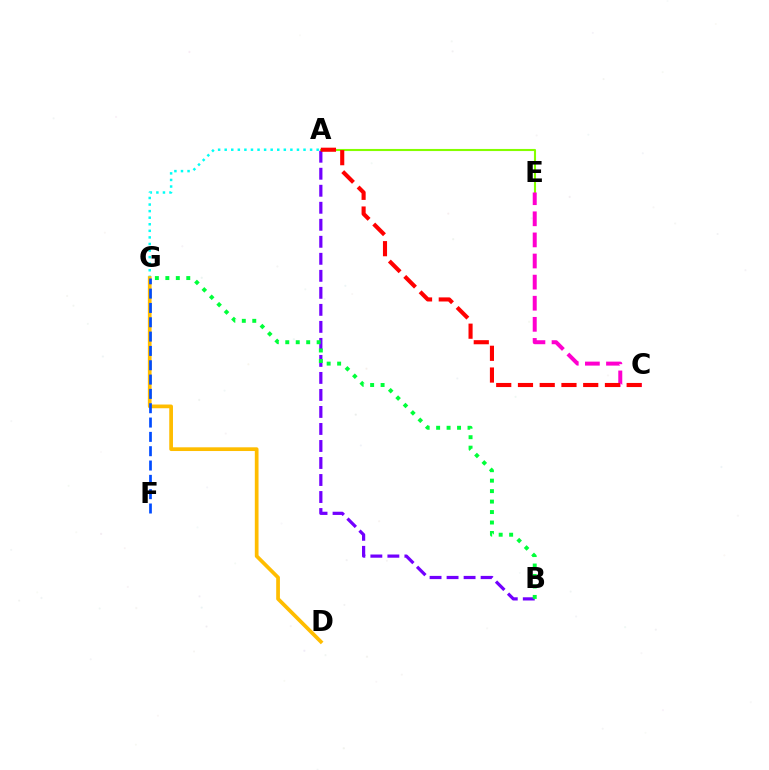{('A', 'G'): [{'color': '#00fff6', 'line_style': 'dotted', 'thickness': 1.79}], ('A', 'E'): [{'color': '#84ff00', 'line_style': 'solid', 'thickness': 1.51}], ('D', 'G'): [{'color': '#ffbd00', 'line_style': 'solid', 'thickness': 2.68}], ('F', 'G'): [{'color': '#004bff', 'line_style': 'dashed', 'thickness': 1.95}], ('A', 'B'): [{'color': '#7200ff', 'line_style': 'dashed', 'thickness': 2.31}], ('B', 'G'): [{'color': '#00ff39', 'line_style': 'dotted', 'thickness': 2.84}], ('C', 'E'): [{'color': '#ff00cf', 'line_style': 'dashed', 'thickness': 2.87}], ('A', 'C'): [{'color': '#ff0000', 'line_style': 'dashed', 'thickness': 2.95}]}